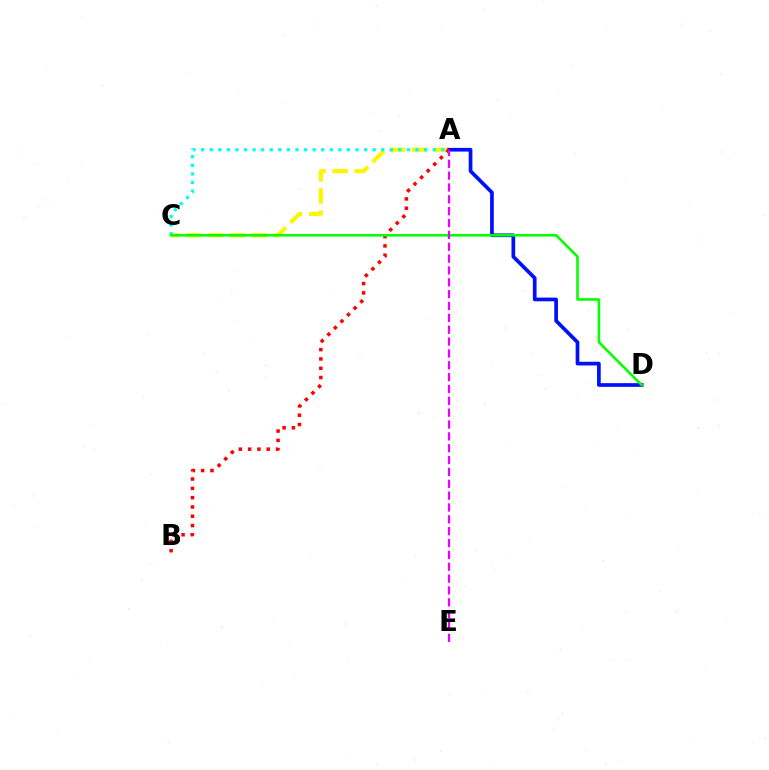{('A', 'C'): [{'color': '#fcf500', 'line_style': 'dashed', 'thickness': 3.0}, {'color': '#00fff6', 'line_style': 'dotted', 'thickness': 2.33}], ('A', 'D'): [{'color': '#0010ff', 'line_style': 'solid', 'thickness': 2.66}], ('A', 'B'): [{'color': '#ff0000', 'line_style': 'dotted', 'thickness': 2.53}], ('C', 'D'): [{'color': '#08ff00', 'line_style': 'solid', 'thickness': 1.87}], ('A', 'E'): [{'color': '#ee00ff', 'line_style': 'dashed', 'thickness': 1.61}]}